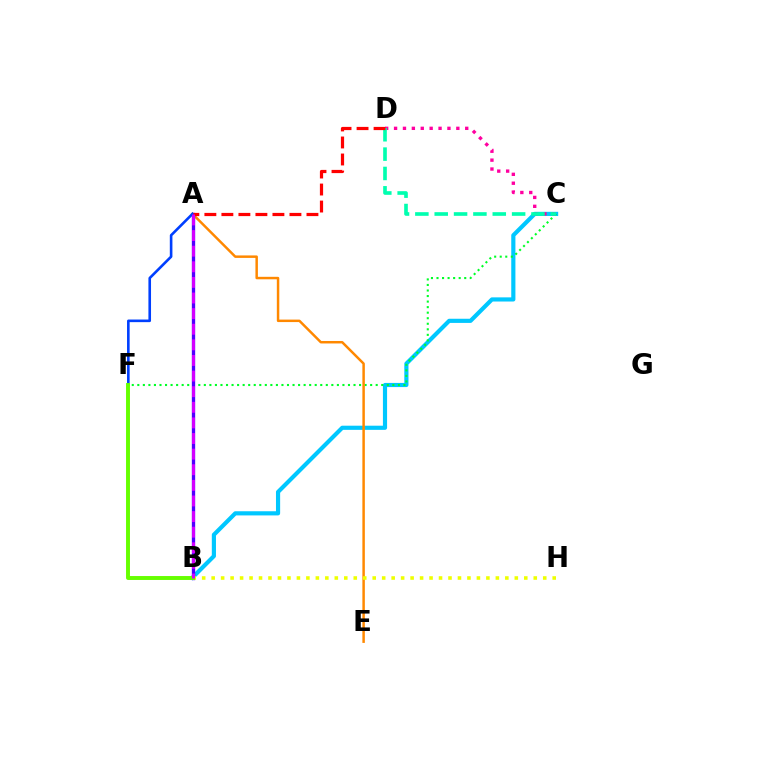{('B', 'C'): [{'color': '#00c7ff', 'line_style': 'solid', 'thickness': 2.99}], ('C', 'F'): [{'color': '#00ff27', 'line_style': 'dotted', 'thickness': 1.51}], ('A', 'E'): [{'color': '#ff8800', 'line_style': 'solid', 'thickness': 1.79}], ('A', 'B'): [{'color': '#4f00ff', 'line_style': 'solid', 'thickness': 2.4}, {'color': '#d600ff', 'line_style': 'dashed', 'thickness': 2.12}], ('A', 'F'): [{'color': '#003fff', 'line_style': 'solid', 'thickness': 1.88}], ('C', 'D'): [{'color': '#ff00a0', 'line_style': 'dotted', 'thickness': 2.42}, {'color': '#00ffaf', 'line_style': 'dashed', 'thickness': 2.63}], ('A', 'D'): [{'color': '#ff0000', 'line_style': 'dashed', 'thickness': 2.31}], ('B', 'H'): [{'color': '#eeff00', 'line_style': 'dotted', 'thickness': 2.57}], ('B', 'F'): [{'color': '#66ff00', 'line_style': 'solid', 'thickness': 2.83}]}